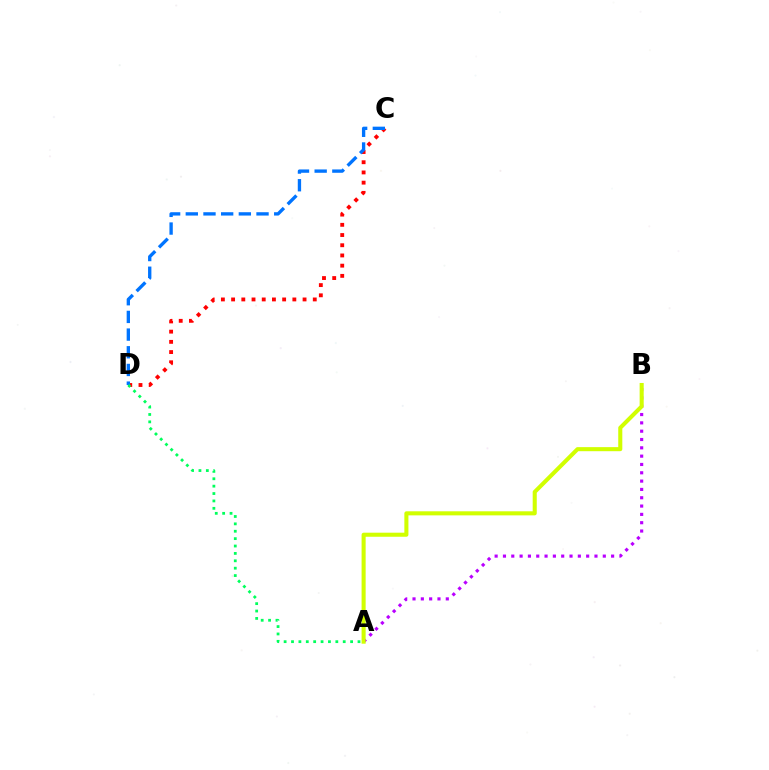{('C', 'D'): [{'color': '#ff0000', 'line_style': 'dotted', 'thickness': 2.77}, {'color': '#0074ff', 'line_style': 'dashed', 'thickness': 2.4}], ('A', 'D'): [{'color': '#00ff5c', 'line_style': 'dotted', 'thickness': 2.01}], ('A', 'B'): [{'color': '#b900ff', 'line_style': 'dotted', 'thickness': 2.26}, {'color': '#d1ff00', 'line_style': 'solid', 'thickness': 2.93}]}